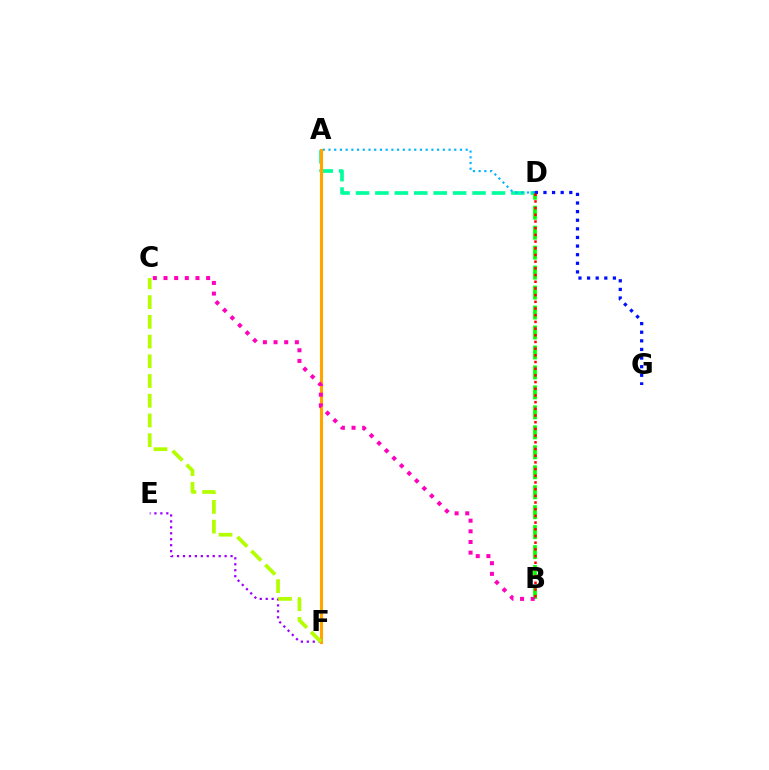{('A', 'D'): [{'color': '#00ff9d', 'line_style': 'dashed', 'thickness': 2.64}, {'color': '#00b5ff', 'line_style': 'dotted', 'thickness': 1.55}], ('E', 'F'): [{'color': '#9b00ff', 'line_style': 'dotted', 'thickness': 1.62}], ('B', 'D'): [{'color': '#08ff00', 'line_style': 'dashed', 'thickness': 2.71}, {'color': '#ff0000', 'line_style': 'dotted', 'thickness': 1.82}], ('D', 'G'): [{'color': '#0010ff', 'line_style': 'dotted', 'thickness': 2.34}], ('A', 'F'): [{'color': '#ffa500', 'line_style': 'solid', 'thickness': 2.26}], ('B', 'C'): [{'color': '#ff00bd', 'line_style': 'dotted', 'thickness': 2.89}], ('C', 'F'): [{'color': '#b3ff00', 'line_style': 'dashed', 'thickness': 2.68}]}